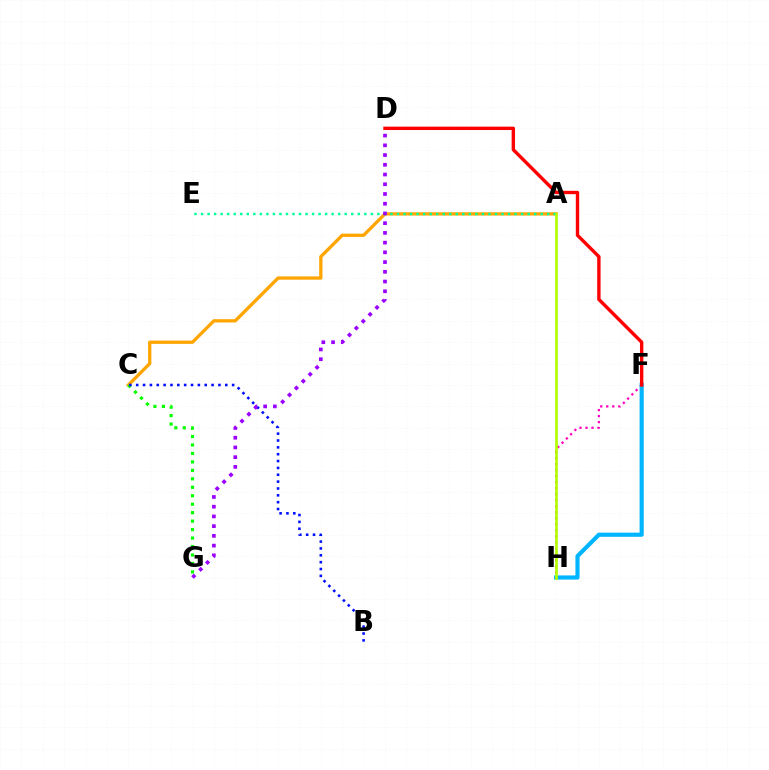{('A', 'C'): [{'color': '#ffa500', 'line_style': 'solid', 'thickness': 2.37}], ('F', 'H'): [{'color': '#ff00bd', 'line_style': 'dotted', 'thickness': 1.64}, {'color': '#00b5ff', 'line_style': 'solid', 'thickness': 2.99}], ('C', 'G'): [{'color': '#08ff00', 'line_style': 'dotted', 'thickness': 2.3}], ('A', 'E'): [{'color': '#00ff9d', 'line_style': 'dotted', 'thickness': 1.77}], ('A', 'H'): [{'color': '#b3ff00', 'line_style': 'solid', 'thickness': 1.92}], ('B', 'C'): [{'color': '#0010ff', 'line_style': 'dotted', 'thickness': 1.86}], ('D', 'F'): [{'color': '#ff0000', 'line_style': 'solid', 'thickness': 2.44}], ('D', 'G'): [{'color': '#9b00ff', 'line_style': 'dotted', 'thickness': 2.64}]}